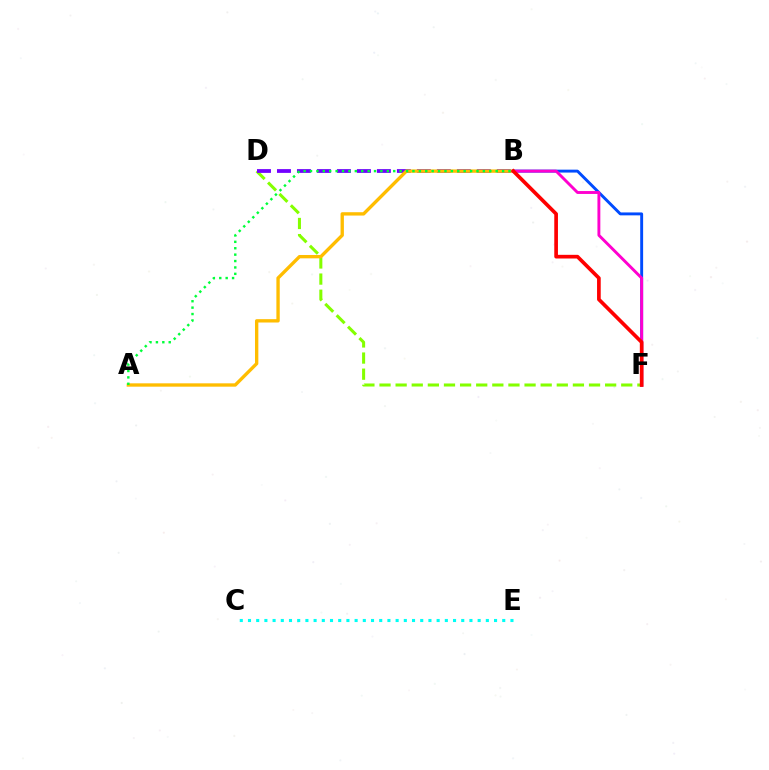{('D', 'F'): [{'color': '#84ff00', 'line_style': 'dashed', 'thickness': 2.19}], ('B', 'D'): [{'color': '#7200ff', 'line_style': 'dashed', 'thickness': 2.72}], ('A', 'B'): [{'color': '#ffbd00', 'line_style': 'solid', 'thickness': 2.41}, {'color': '#00ff39', 'line_style': 'dotted', 'thickness': 1.74}], ('B', 'F'): [{'color': '#004bff', 'line_style': 'solid', 'thickness': 2.1}, {'color': '#ff00cf', 'line_style': 'solid', 'thickness': 2.08}, {'color': '#ff0000', 'line_style': 'solid', 'thickness': 2.65}], ('C', 'E'): [{'color': '#00fff6', 'line_style': 'dotted', 'thickness': 2.23}]}